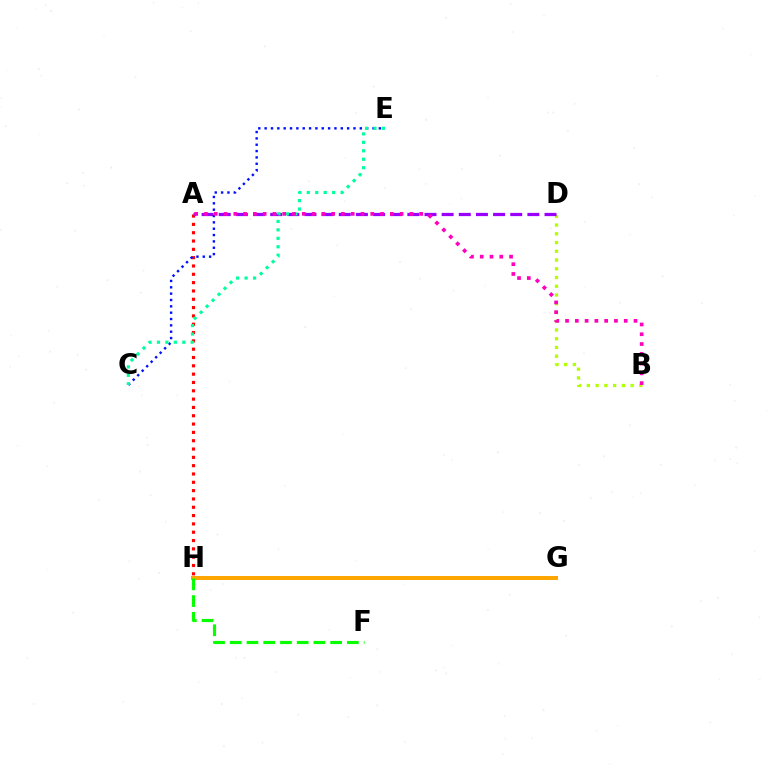{('B', 'D'): [{'color': '#b3ff00', 'line_style': 'dotted', 'thickness': 2.38}], ('A', 'H'): [{'color': '#ff0000', 'line_style': 'dotted', 'thickness': 2.26}], ('G', 'H'): [{'color': '#00b5ff', 'line_style': 'solid', 'thickness': 2.57}, {'color': '#ffa500', 'line_style': 'solid', 'thickness': 2.87}], ('A', 'D'): [{'color': '#9b00ff', 'line_style': 'dashed', 'thickness': 2.33}], ('C', 'E'): [{'color': '#0010ff', 'line_style': 'dotted', 'thickness': 1.72}, {'color': '#00ff9d', 'line_style': 'dotted', 'thickness': 2.3}], ('A', 'B'): [{'color': '#ff00bd', 'line_style': 'dotted', 'thickness': 2.66}], ('F', 'H'): [{'color': '#08ff00', 'line_style': 'dashed', 'thickness': 2.27}]}